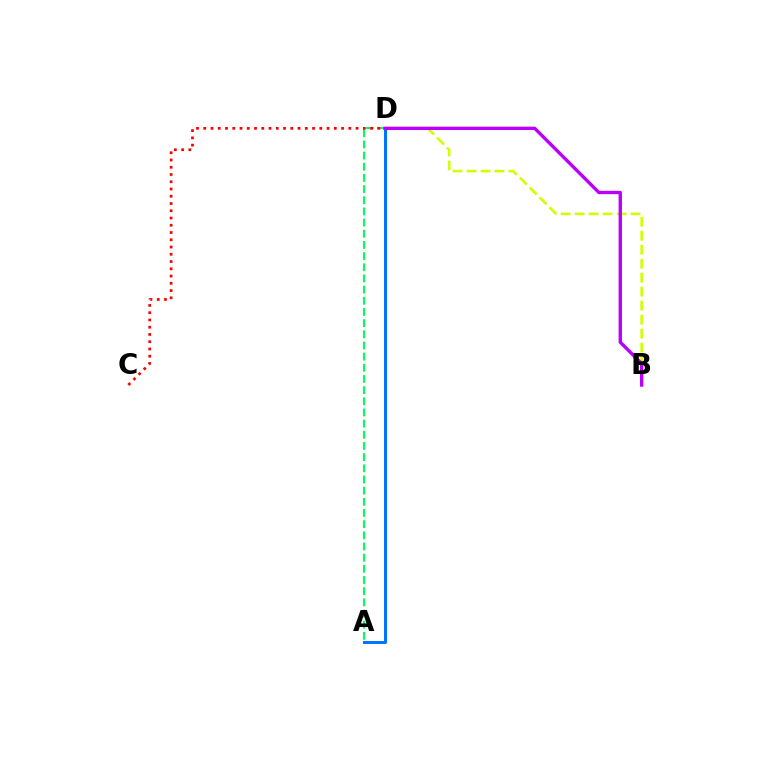{('B', 'D'): [{'color': '#d1ff00', 'line_style': 'dashed', 'thickness': 1.9}, {'color': '#b900ff', 'line_style': 'solid', 'thickness': 2.42}], ('A', 'D'): [{'color': '#0074ff', 'line_style': 'solid', 'thickness': 2.15}, {'color': '#00ff5c', 'line_style': 'dashed', 'thickness': 1.52}], ('C', 'D'): [{'color': '#ff0000', 'line_style': 'dotted', 'thickness': 1.97}]}